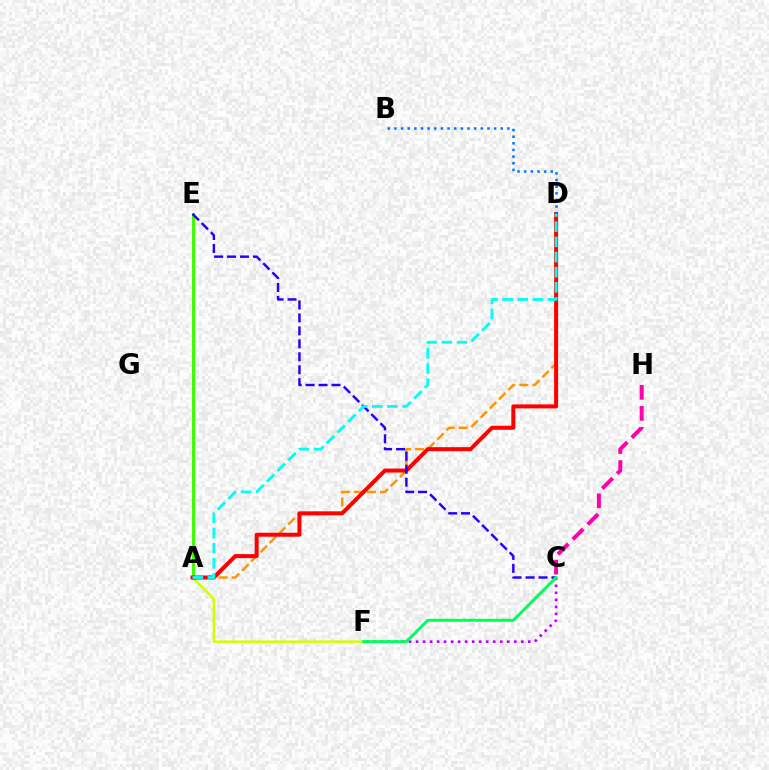{('A', 'F'): [{'color': '#d1ff00', 'line_style': 'solid', 'thickness': 1.77}], ('A', 'E'): [{'color': '#3dff00', 'line_style': 'solid', 'thickness': 2.14}], ('A', 'D'): [{'color': '#ff9400', 'line_style': 'dashed', 'thickness': 1.78}, {'color': '#ff0000', 'line_style': 'solid', 'thickness': 2.88}, {'color': '#00fff6', 'line_style': 'dashed', 'thickness': 2.06}], ('C', 'F'): [{'color': '#b900ff', 'line_style': 'dotted', 'thickness': 1.91}, {'color': '#00ff5c', 'line_style': 'solid', 'thickness': 2.13}], ('C', 'H'): [{'color': '#ff00ac', 'line_style': 'dashed', 'thickness': 2.86}], ('B', 'D'): [{'color': '#0074ff', 'line_style': 'dotted', 'thickness': 1.81}], ('C', 'E'): [{'color': '#2500ff', 'line_style': 'dashed', 'thickness': 1.76}]}